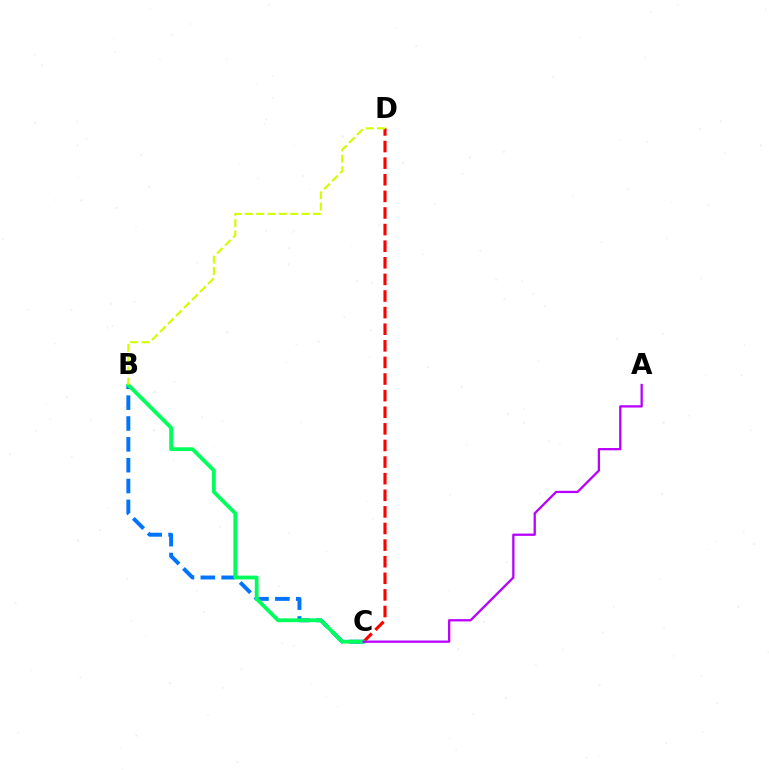{('B', 'C'): [{'color': '#0074ff', 'line_style': 'dashed', 'thickness': 2.83}, {'color': '#00ff5c', 'line_style': 'solid', 'thickness': 2.74}], ('C', 'D'): [{'color': '#ff0000', 'line_style': 'dashed', 'thickness': 2.26}], ('A', 'C'): [{'color': '#b900ff', 'line_style': 'solid', 'thickness': 1.65}], ('B', 'D'): [{'color': '#d1ff00', 'line_style': 'dashed', 'thickness': 1.54}]}